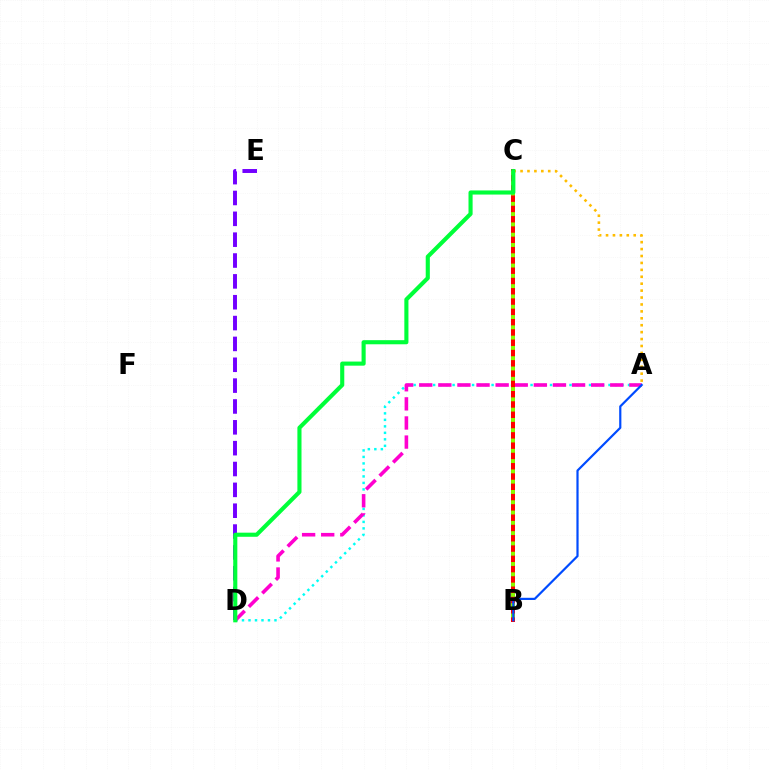{('A', 'D'): [{'color': '#00fff6', 'line_style': 'dotted', 'thickness': 1.76}, {'color': '#ff00cf', 'line_style': 'dashed', 'thickness': 2.6}], ('A', 'C'): [{'color': '#ffbd00', 'line_style': 'dotted', 'thickness': 1.88}], ('B', 'C'): [{'color': '#ff0000', 'line_style': 'solid', 'thickness': 2.88}, {'color': '#84ff00', 'line_style': 'dotted', 'thickness': 2.8}], ('D', 'E'): [{'color': '#7200ff', 'line_style': 'dashed', 'thickness': 2.83}], ('A', 'B'): [{'color': '#004bff', 'line_style': 'solid', 'thickness': 1.58}], ('C', 'D'): [{'color': '#00ff39', 'line_style': 'solid', 'thickness': 2.96}]}